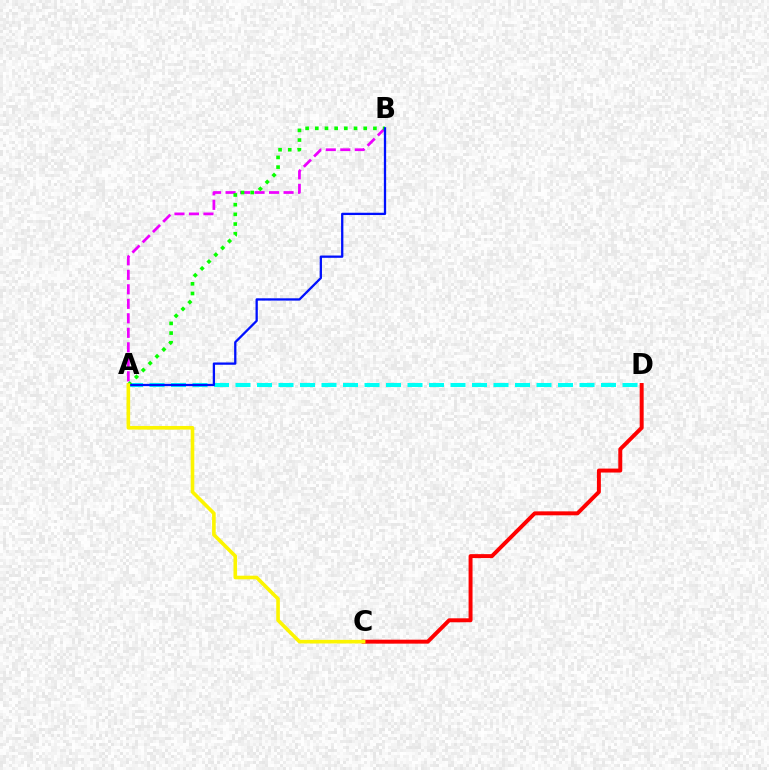{('A', 'B'): [{'color': '#ee00ff', 'line_style': 'dashed', 'thickness': 1.97}, {'color': '#08ff00', 'line_style': 'dotted', 'thickness': 2.63}, {'color': '#0010ff', 'line_style': 'solid', 'thickness': 1.65}], ('C', 'D'): [{'color': '#ff0000', 'line_style': 'solid', 'thickness': 2.84}], ('A', 'D'): [{'color': '#00fff6', 'line_style': 'dashed', 'thickness': 2.92}], ('A', 'C'): [{'color': '#fcf500', 'line_style': 'solid', 'thickness': 2.6}]}